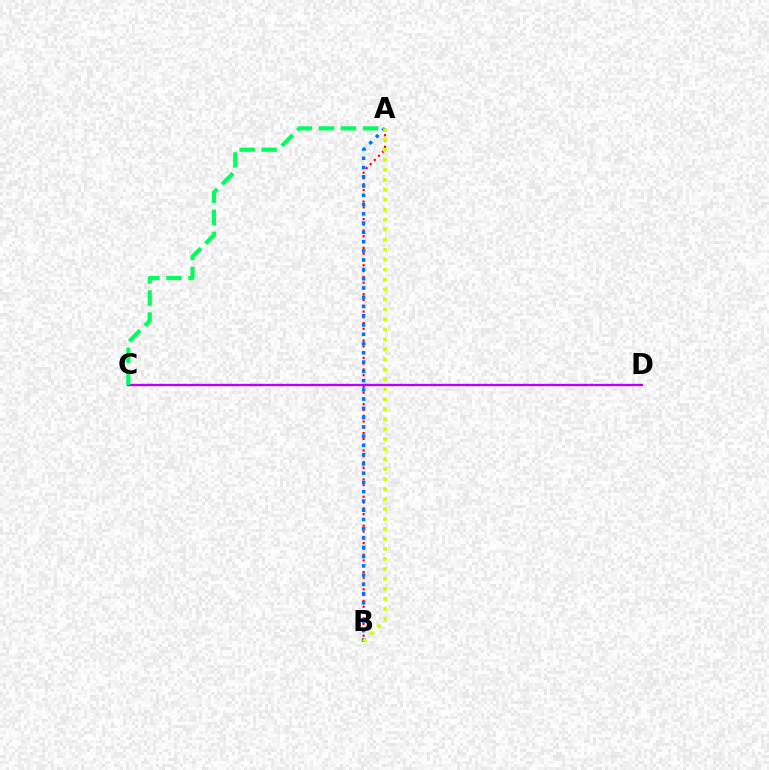{('A', 'B'): [{'color': '#ff0000', 'line_style': 'dotted', 'thickness': 1.57}, {'color': '#0074ff', 'line_style': 'dotted', 'thickness': 2.52}, {'color': '#d1ff00', 'line_style': 'dotted', 'thickness': 2.71}], ('C', 'D'): [{'color': '#b900ff', 'line_style': 'solid', 'thickness': 1.66}], ('A', 'C'): [{'color': '#00ff5c', 'line_style': 'dashed', 'thickness': 3.0}]}